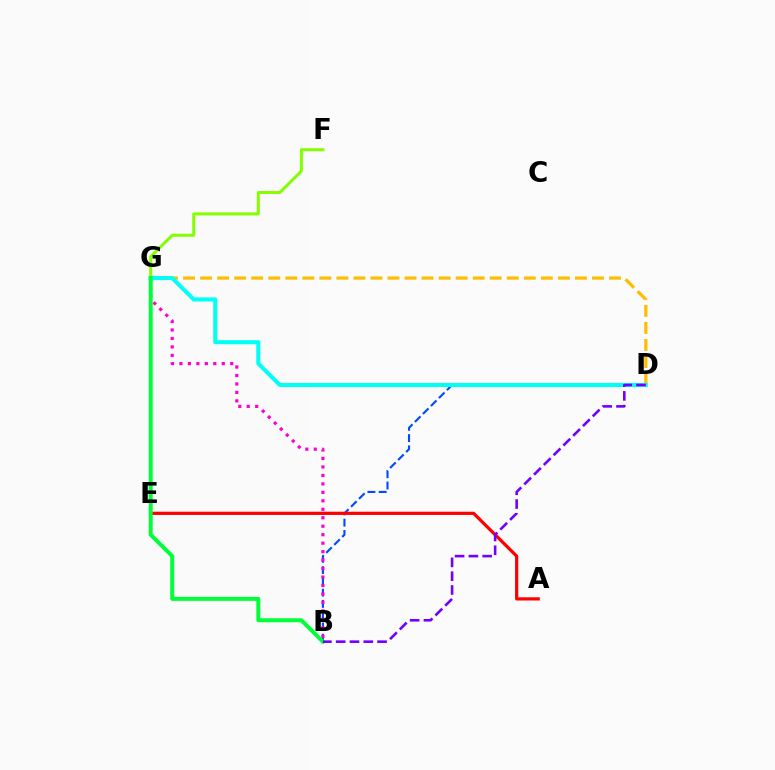{('B', 'D'): [{'color': '#004bff', 'line_style': 'dashed', 'thickness': 1.53}, {'color': '#7200ff', 'line_style': 'dashed', 'thickness': 1.87}], ('B', 'G'): [{'color': '#ff00cf', 'line_style': 'dotted', 'thickness': 2.3}, {'color': '#00ff39', 'line_style': 'solid', 'thickness': 2.86}], ('A', 'E'): [{'color': '#ff0000', 'line_style': 'solid', 'thickness': 2.32}], ('F', 'G'): [{'color': '#84ff00', 'line_style': 'solid', 'thickness': 2.17}], ('D', 'G'): [{'color': '#ffbd00', 'line_style': 'dashed', 'thickness': 2.31}, {'color': '#00fff6', 'line_style': 'solid', 'thickness': 2.93}]}